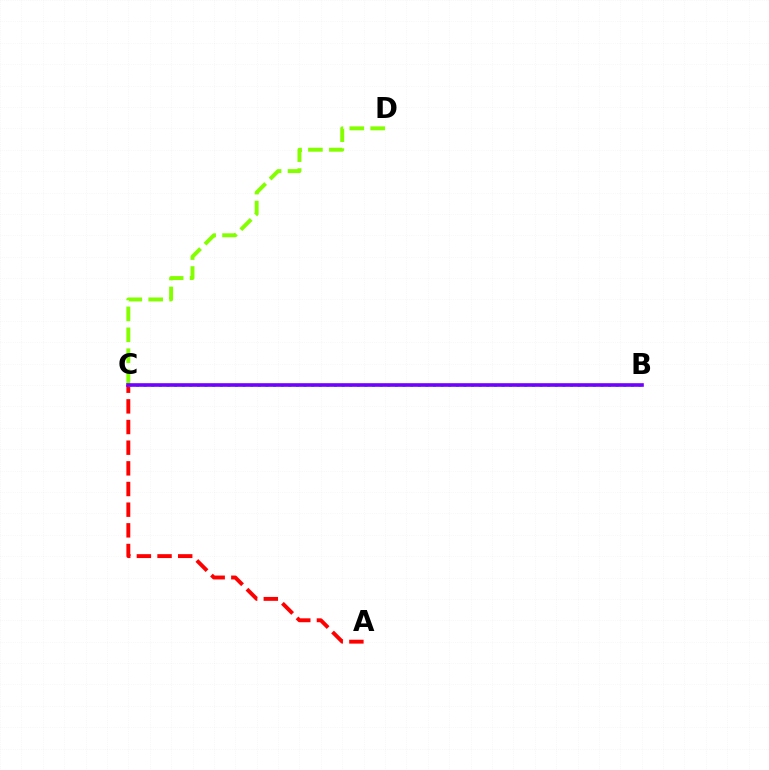{('A', 'C'): [{'color': '#ff0000', 'line_style': 'dashed', 'thickness': 2.81}], ('B', 'C'): [{'color': '#00fff6', 'line_style': 'dotted', 'thickness': 2.07}, {'color': '#7200ff', 'line_style': 'solid', 'thickness': 2.61}], ('C', 'D'): [{'color': '#84ff00', 'line_style': 'dashed', 'thickness': 2.84}]}